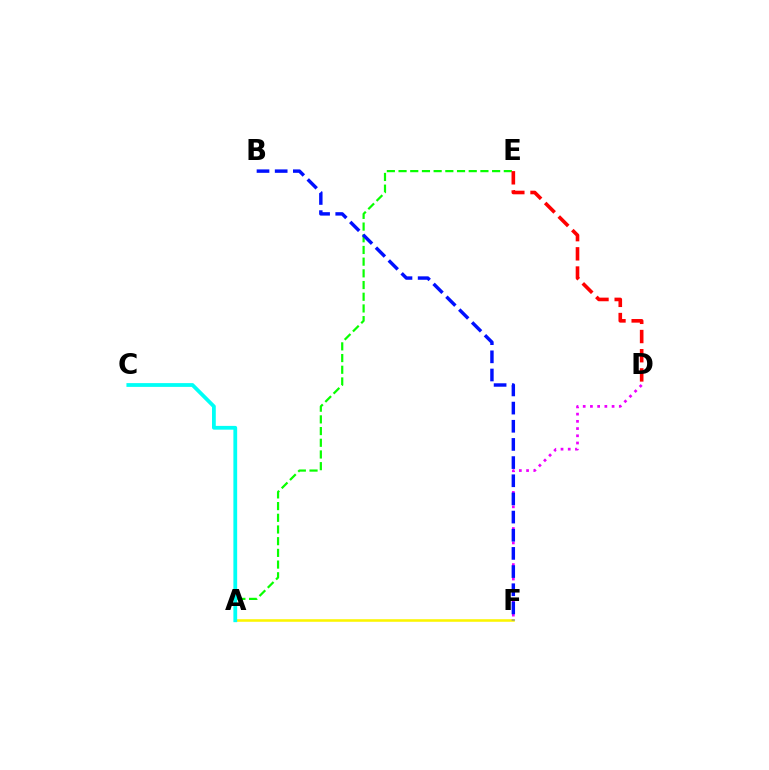{('A', 'F'): [{'color': '#fcf500', 'line_style': 'solid', 'thickness': 1.84}], ('D', 'F'): [{'color': '#ee00ff', 'line_style': 'dotted', 'thickness': 1.96}], ('A', 'E'): [{'color': '#08ff00', 'line_style': 'dashed', 'thickness': 1.59}], ('A', 'C'): [{'color': '#00fff6', 'line_style': 'solid', 'thickness': 2.72}], ('B', 'F'): [{'color': '#0010ff', 'line_style': 'dashed', 'thickness': 2.47}], ('D', 'E'): [{'color': '#ff0000', 'line_style': 'dashed', 'thickness': 2.61}]}